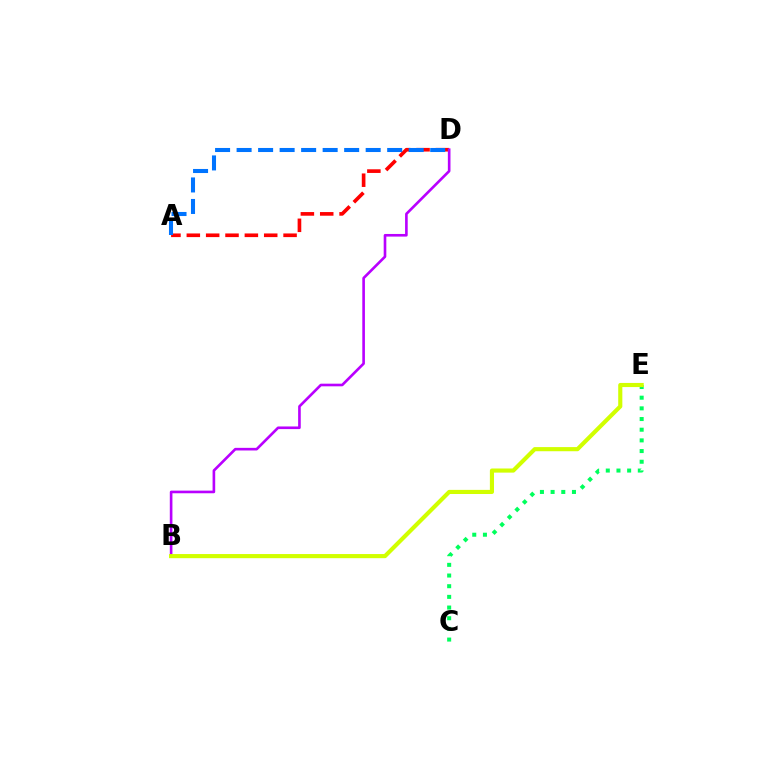{('C', 'E'): [{'color': '#00ff5c', 'line_style': 'dotted', 'thickness': 2.9}], ('A', 'D'): [{'color': '#ff0000', 'line_style': 'dashed', 'thickness': 2.63}, {'color': '#0074ff', 'line_style': 'dashed', 'thickness': 2.92}], ('B', 'D'): [{'color': '#b900ff', 'line_style': 'solid', 'thickness': 1.89}], ('B', 'E'): [{'color': '#d1ff00', 'line_style': 'solid', 'thickness': 2.97}]}